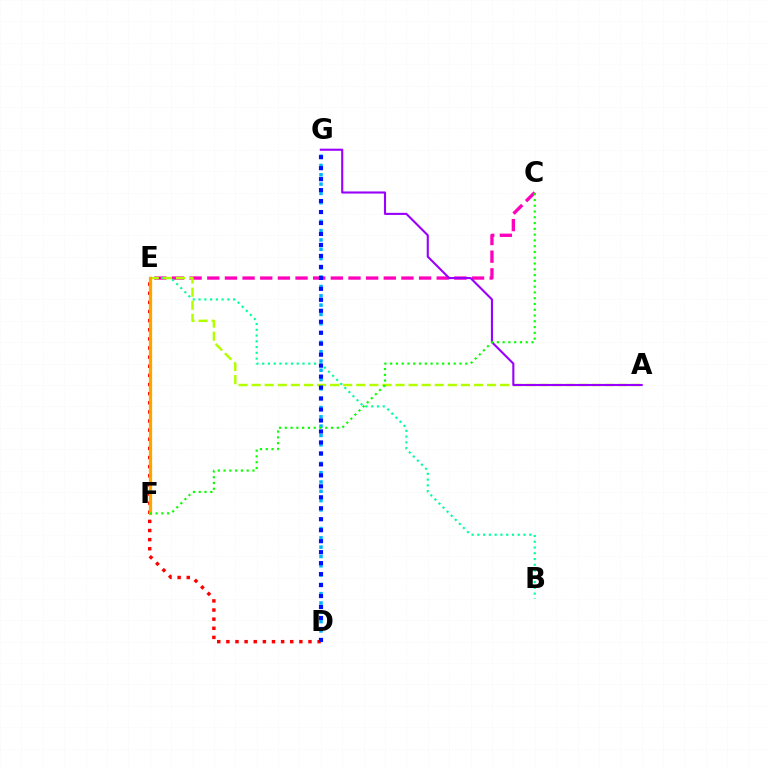{('C', 'E'): [{'color': '#ff00bd', 'line_style': 'dashed', 'thickness': 2.4}], ('B', 'E'): [{'color': '#00ff9d', 'line_style': 'dotted', 'thickness': 1.57}], ('D', 'G'): [{'color': '#00b5ff', 'line_style': 'dotted', 'thickness': 2.53}, {'color': '#0010ff', 'line_style': 'dotted', 'thickness': 2.98}], ('D', 'E'): [{'color': '#ff0000', 'line_style': 'dotted', 'thickness': 2.48}], ('A', 'E'): [{'color': '#b3ff00', 'line_style': 'dashed', 'thickness': 1.78}], ('A', 'G'): [{'color': '#9b00ff', 'line_style': 'solid', 'thickness': 1.52}], ('E', 'F'): [{'color': '#ffa500', 'line_style': 'solid', 'thickness': 2.35}], ('C', 'F'): [{'color': '#08ff00', 'line_style': 'dotted', 'thickness': 1.57}]}